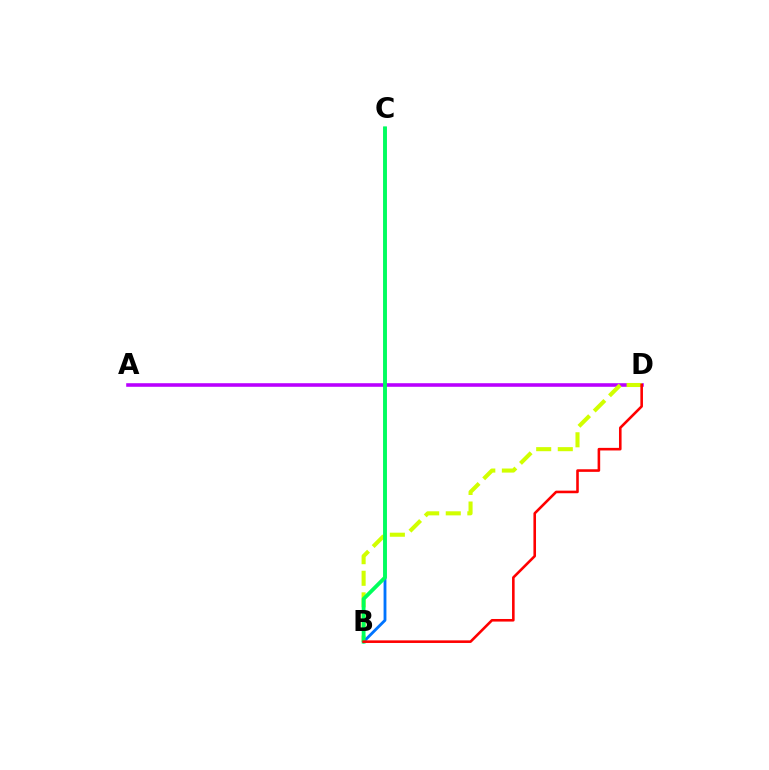{('A', 'D'): [{'color': '#b900ff', 'line_style': 'solid', 'thickness': 2.58}], ('B', 'D'): [{'color': '#d1ff00', 'line_style': 'dashed', 'thickness': 2.93}, {'color': '#ff0000', 'line_style': 'solid', 'thickness': 1.86}], ('B', 'C'): [{'color': '#0074ff', 'line_style': 'solid', 'thickness': 2.05}, {'color': '#00ff5c', 'line_style': 'solid', 'thickness': 2.75}]}